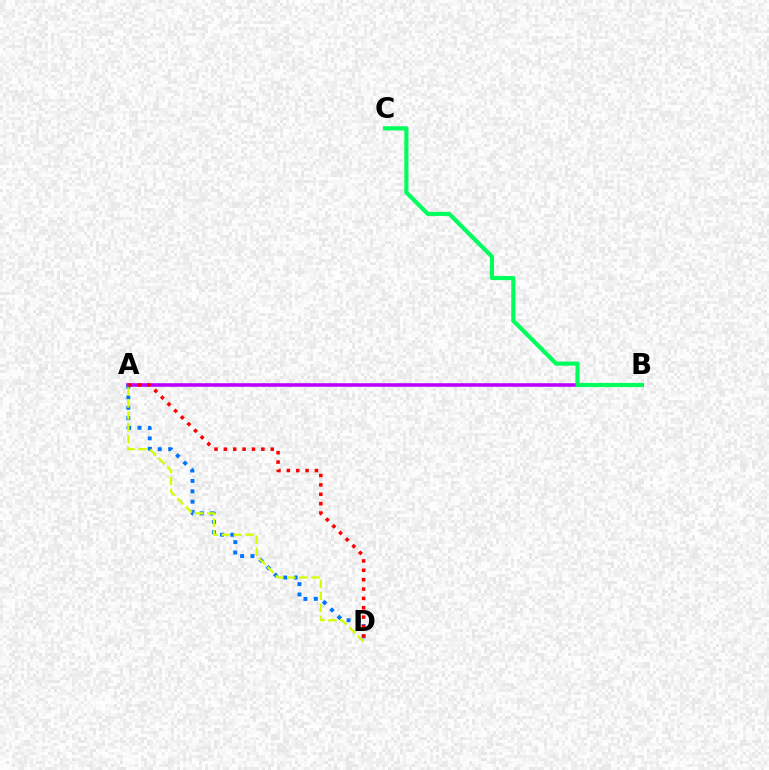{('A', 'B'): [{'color': '#b900ff', 'line_style': 'solid', 'thickness': 2.56}], ('A', 'D'): [{'color': '#0074ff', 'line_style': 'dotted', 'thickness': 2.83}, {'color': '#ff0000', 'line_style': 'dotted', 'thickness': 2.55}, {'color': '#d1ff00', 'line_style': 'dashed', 'thickness': 1.63}], ('B', 'C'): [{'color': '#00ff5c', 'line_style': 'solid', 'thickness': 2.99}]}